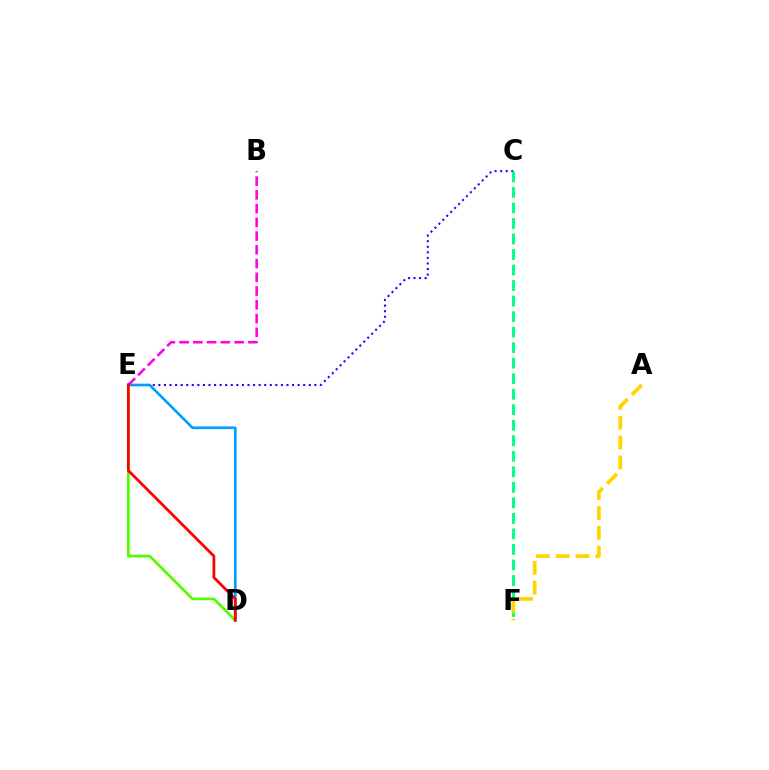{('C', 'E'): [{'color': '#3700ff', 'line_style': 'dotted', 'thickness': 1.51}], ('C', 'F'): [{'color': '#00ff86', 'line_style': 'dashed', 'thickness': 2.11}], ('D', 'E'): [{'color': '#009eff', 'line_style': 'solid', 'thickness': 1.91}, {'color': '#4fff00', 'line_style': 'solid', 'thickness': 1.96}, {'color': '#ff0000', 'line_style': 'solid', 'thickness': 2.0}], ('B', 'E'): [{'color': '#ff00ed', 'line_style': 'dashed', 'thickness': 1.87}], ('A', 'F'): [{'color': '#ffd500', 'line_style': 'dashed', 'thickness': 2.69}]}